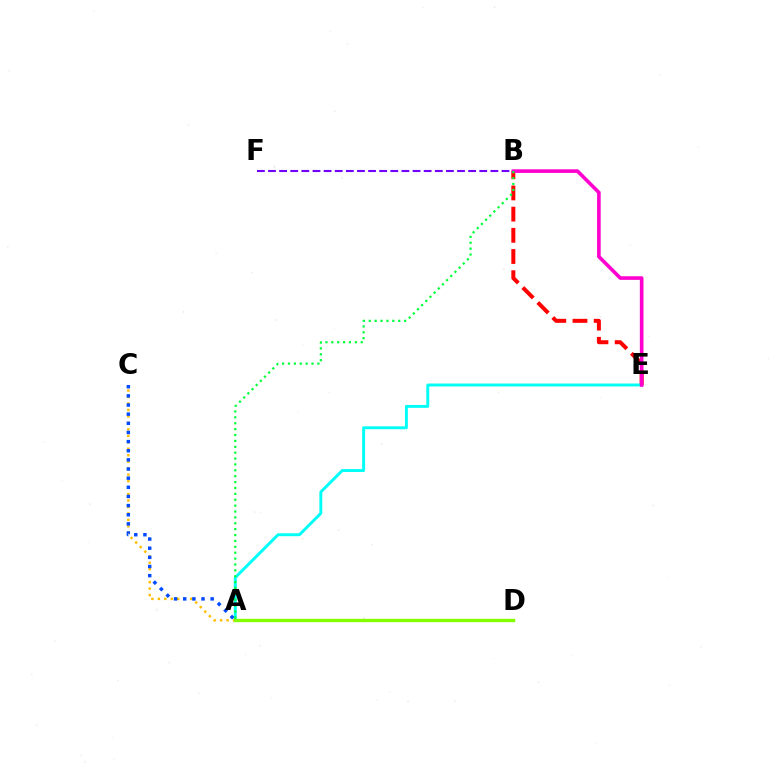{('B', 'E'): [{'color': '#ff0000', 'line_style': 'dashed', 'thickness': 2.88}, {'color': '#ff00cf', 'line_style': 'solid', 'thickness': 2.61}], ('A', 'E'): [{'color': '#00fff6', 'line_style': 'solid', 'thickness': 2.1}], ('A', 'C'): [{'color': '#ffbd00', 'line_style': 'dotted', 'thickness': 1.76}, {'color': '#004bff', 'line_style': 'dotted', 'thickness': 2.48}], ('B', 'F'): [{'color': '#7200ff', 'line_style': 'dashed', 'thickness': 1.51}], ('A', 'B'): [{'color': '#00ff39', 'line_style': 'dotted', 'thickness': 1.6}], ('A', 'D'): [{'color': '#84ff00', 'line_style': 'solid', 'thickness': 2.42}]}